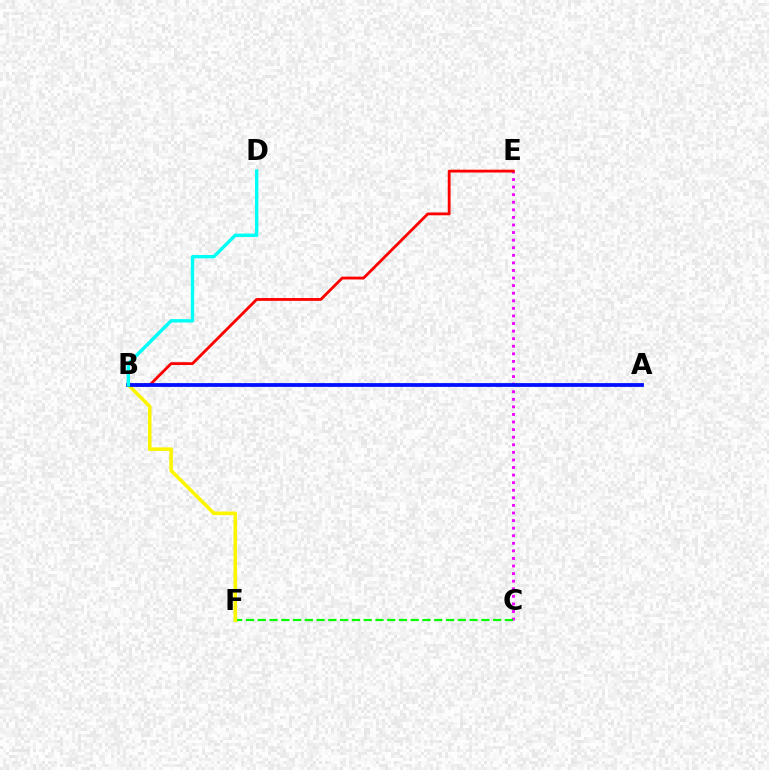{('C', 'E'): [{'color': '#ee00ff', 'line_style': 'dotted', 'thickness': 2.06}], ('C', 'F'): [{'color': '#08ff00', 'line_style': 'dashed', 'thickness': 1.6}], ('B', 'E'): [{'color': '#ff0000', 'line_style': 'solid', 'thickness': 2.02}], ('B', 'F'): [{'color': '#fcf500', 'line_style': 'solid', 'thickness': 2.58}], ('A', 'B'): [{'color': '#0010ff', 'line_style': 'solid', 'thickness': 2.72}], ('B', 'D'): [{'color': '#00fff6', 'line_style': 'solid', 'thickness': 2.43}]}